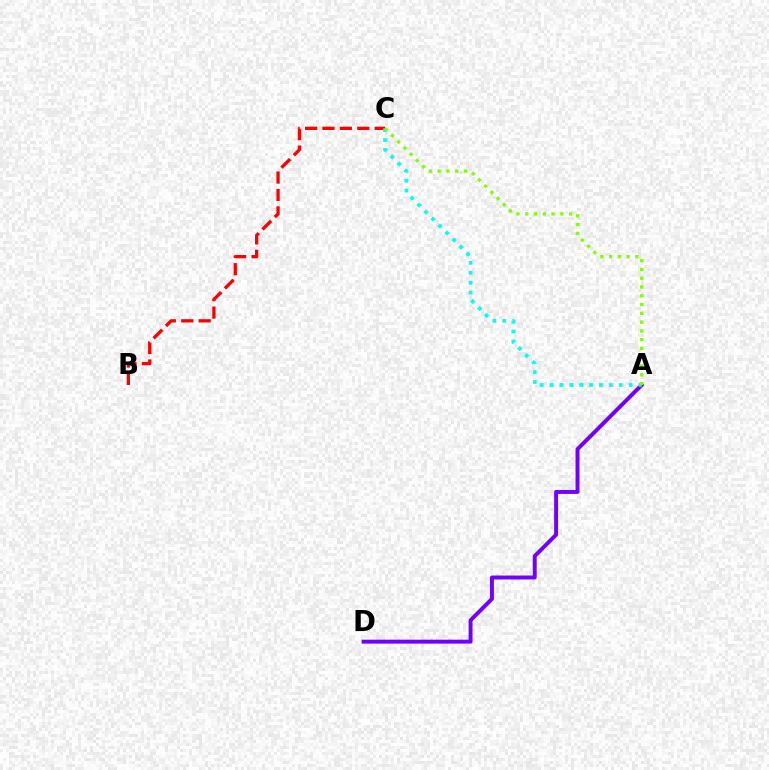{('B', 'C'): [{'color': '#ff0000', 'line_style': 'dashed', 'thickness': 2.37}], ('A', 'D'): [{'color': '#7200ff', 'line_style': 'solid', 'thickness': 2.84}], ('A', 'C'): [{'color': '#00fff6', 'line_style': 'dotted', 'thickness': 2.69}, {'color': '#84ff00', 'line_style': 'dotted', 'thickness': 2.38}]}